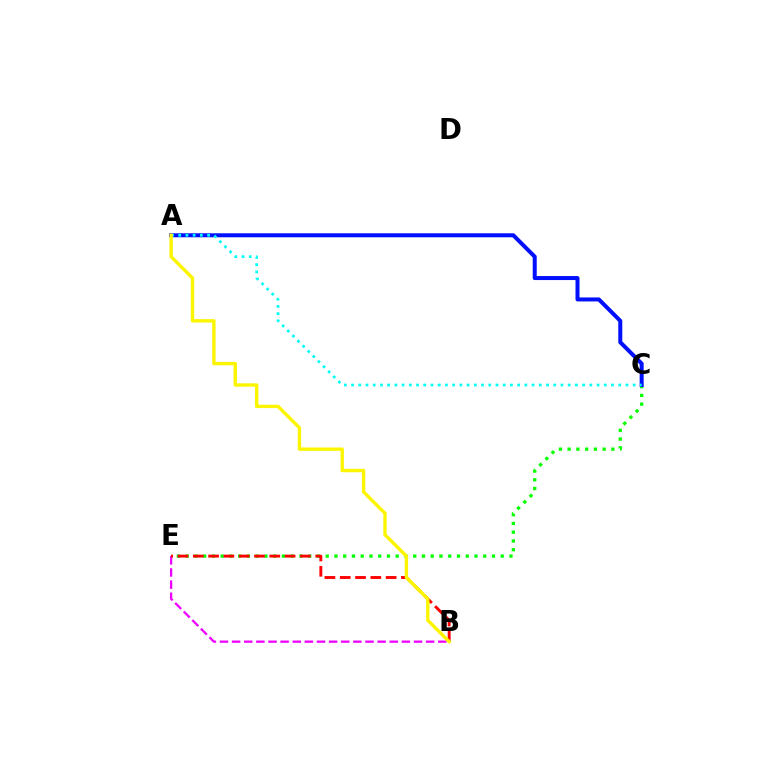{('C', 'E'): [{'color': '#08ff00', 'line_style': 'dotted', 'thickness': 2.38}], ('B', 'E'): [{'color': '#ee00ff', 'line_style': 'dashed', 'thickness': 1.65}, {'color': '#ff0000', 'line_style': 'dashed', 'thickness': 2.08}], ('A', 'C'): [{'color': '#0010ff', 'line_style': 'solid', 'thickness': 2.88}, {'color': '#00fff6', 'line_style': 'dotted', 'thickness': 1.96}], ('A', 'B'): [{'color': '#fcf500', 'line_style': 'solid', 'thickness': 2.43}]}